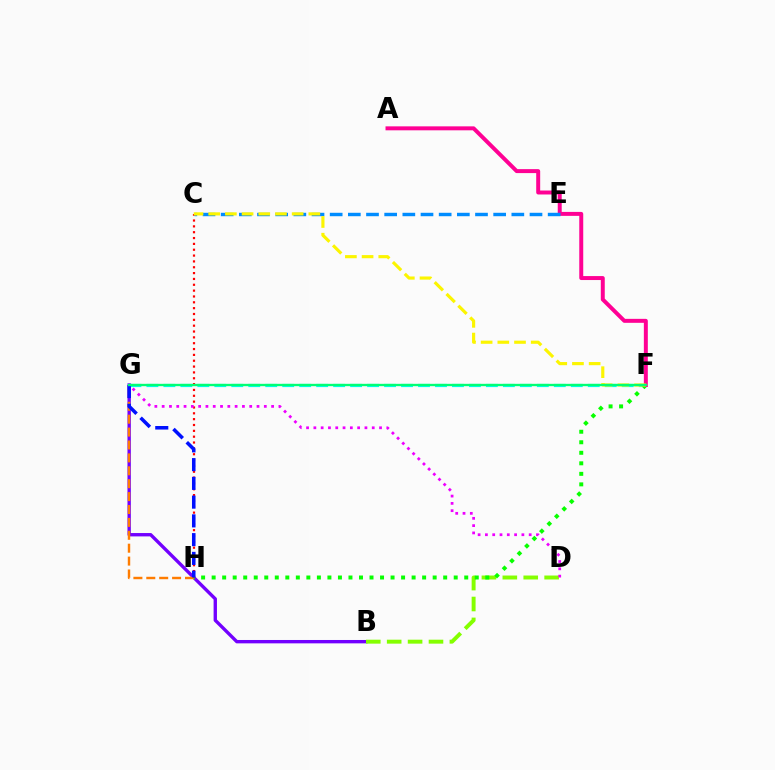{('F', 'G'): [{'color': '#00fff6', 'line_style': 'dashed', 'thickness': 2.31}, {'color': '#00ff74', 'line_style': 'solid', 'thickness': 1.68}], ('B', 'G'): [{'color': '#7200ff', 'line_style': 'solid', 'thickness': 2.42}], ('G', 'H'): [{'color': '#ff7c00', 'line_style': 'dashed', 'thickness': 1.75}, {'color': '#0010ff', 'line_style': 'dashed', 'thickness': 2.55}], ('B', 'D'): [{'color': '#84ff00', 'line_style': 'dashed', 'thickness': 2.84}], ('C', 'H'): [{'color': '#ff0000', 'line_style': 'dotted', 'thickness': 1.59}], ('F', 'H'): [{'color': '#08ff00', 'line_style': 'dotted', 'thickness': 2.86}], ('A', 'F'): [{'color': '#ff0094', 'line_style': 'solid', 'thickness': 2.85}], ('C', 'E'): [{'color': '#008cff', 'line_style': 'dashed', 'thickness': 2.47}], ('C', 'F'): [{'color': '#fcf500', 'line_style': 'dashed', 'thickness': 2.27}], ('D', 'G'): [{'color': '#ee00ff', 'line_style': 'dotted', 'thickness': 1.98}]}